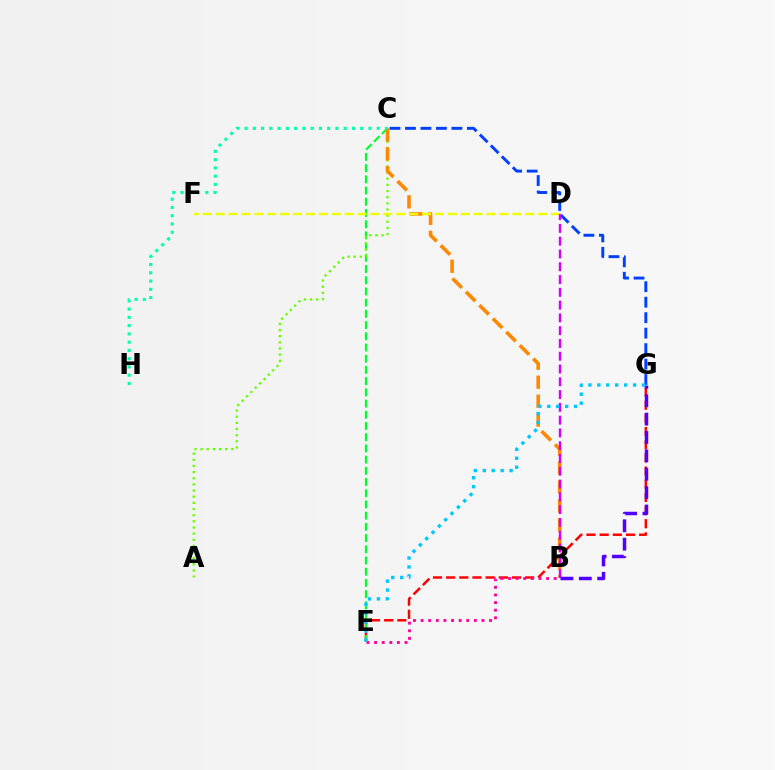{('E', 'G'): [{'color': '#ff0000', 'line_style': 'dashed', 'thickness': 1.79}, {'color': '#00c7ff', 'line_style': 'dotted', 'thickness': 2.43}], ('C', 'E'): [{'color': '#00ff27', 'line_style': 'dashed', 'thickness': 1.52}], ('A', 'C'): [{'color': '#66ff00', 'line_style': 'dotted', 'thickness': 1.67}], ('B', 'C'): [{'color': '#ff8800', 'line_style': 'dashed', 'thickness': 2.58}], ('D', 'F'): [{'color': '#eeff00', 'line_style': 'dashed', 'thickness': 1.75}], ('C', 'G'): [{'color': '#003fff', 'line_style': 'dashed', 'thickness': 2.1}], ('B', 'E'): [{'color': '#ff00a0', 'line_style': 'dotted', 'thickness': 2.07}], ('B', 'D'): [{'color': '#d600ff', 'line_style': 'dashed', 'thickness': 1.74}], ('C', 'H'): [{'color': '#00ffaf', 'line_style': 'dotted', 'thickness': 2.24}], ('B', 'G'): [{'color': '#4f00ff', 'line_style': 'dashed', 'thickness': 2.5}]}